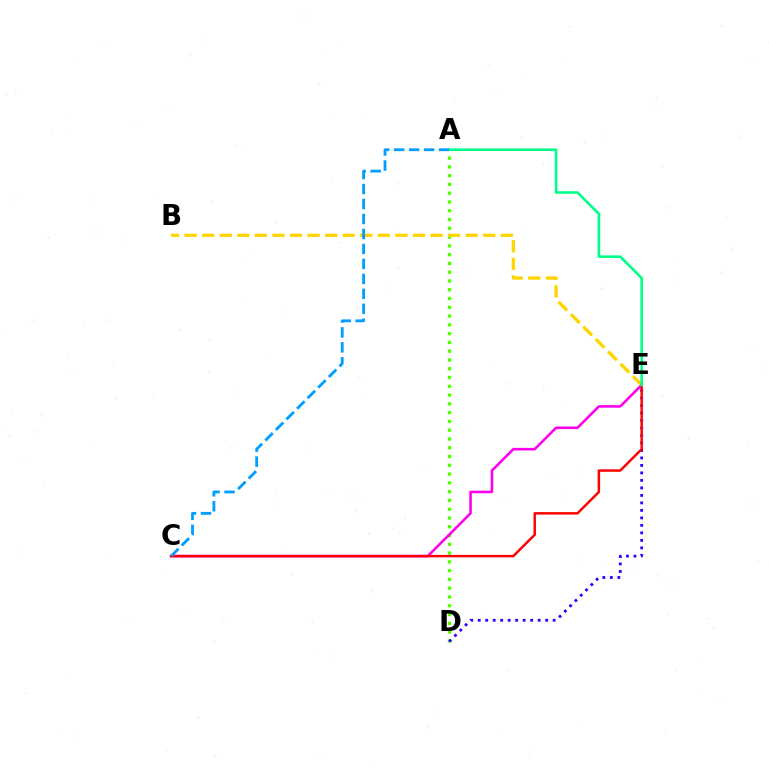{('A', 'D'): [{'color': '#4fff00', 'line_style': 'dotted', 'thickness': 2.38}], ('C', 'E'): [{'color': '#ff00ed', 'line_style': 'solid', 'thickness': 1.86}, {'color': '#ff0000', 'line_style': 'solid', 'thickness': 1.77}], ('D', 'E'): [{'color': '#3700ff', 'line_style': 'dotted', 'thickness': 2.04}], ('B', 'E'): [{'color': '#ffd500', 'line_style': 'dashed', 'thickness': 2.39}], ('A', 'E'): [{'color': '#00ff86', 'line_style': 'solid', 'thickness': 1.87}], ('A', 'C'): [{'color': '#009eff', 'line_style': 'dashed', 'thickness': 2.03}]}